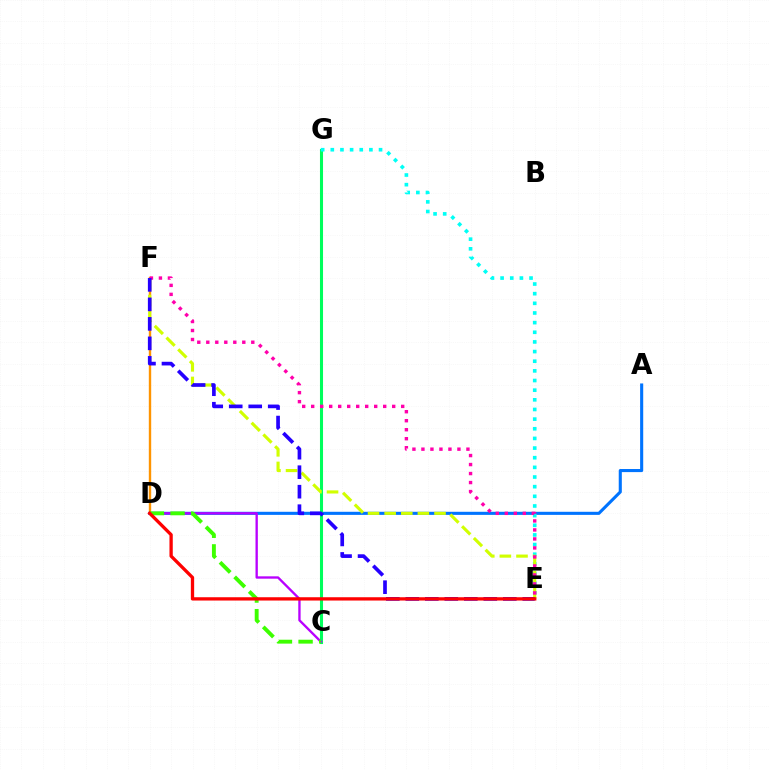{('A', 'D'): [{'color': '#0074ff', 'line_style': 'solid', 'thickness': 2.22}], ('C', 'G'): [{'color': '#00ff5c', 'line_style': 'solid', 'thickness': 2.2}], ('C', 'D'): [{'color': '#b900ff', 'line_style': 'solid', 'thickness': 1.69}, {'color': '#3dff00', 'line_style': 'dashed', 'thickness': 2.8}], ('D', 'F'): [{'color': '#ff9400', 'line_style': 'solid', 'thickness': 1.72}], ('E', 'G'): [{'color': '#00fff6', 'line_style': 'dotted', 'thickness': 2.62}], ('E', 'F'): [{'color': '#d1ff00', 'line_style': 'dashed', 'thickness': 2.26}, {'color': '#ff00ac', 'line_style': 'dotted', 'thickness': 2.45}, {'color': '#2500ff', 'line_style': 'dashed', 'thickness': 2.65}], ('D', 'E'): [{'color': '#ff0000', 'line_style': 'solid', 'thickness': 2.38}]}